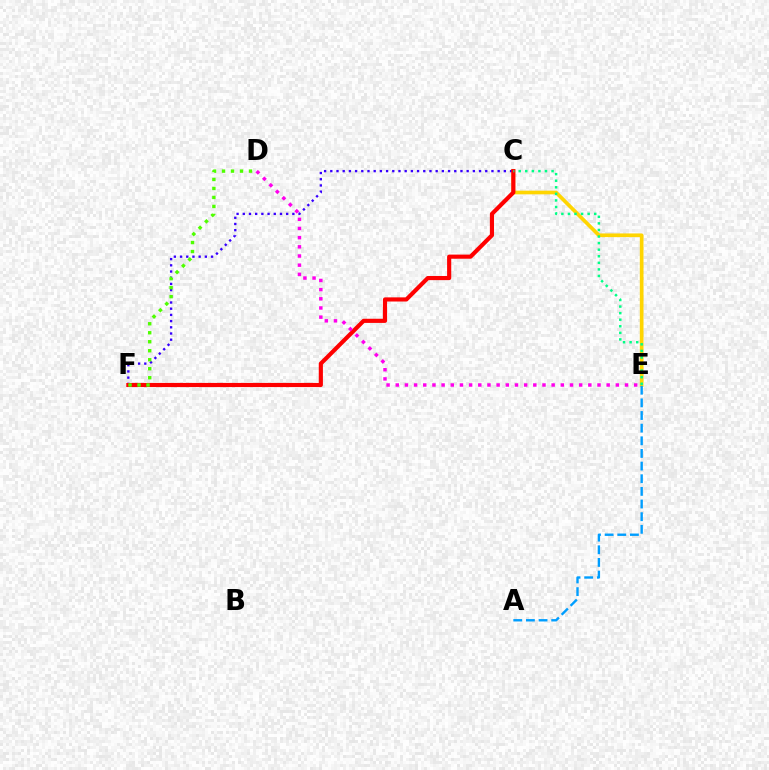{('C', 'E'): [{'color': '#ffd500', 'line_style': 'solid', 'thickness': 2.65}, {'color': '#00ff86', 'line_style': 'dotted', 'thickness': 1.79}], ('C', 'F'): [{'color': '#3700ff', 'line_style': 'dotted', 'thickness': 1.68}, {'color': '#ff0000', 'line_style': 'solid', 'thickness': 2.98}], ('D', 'F'): [{'color': '#4fff00', 'line_style': 'dotted', 'thickness': 2.44}], ('A', 'E'): [{'color': '#009eff', 'line_style': 'dashed', 'thickness': 1.72}], ('D', 'E'): [{'color': '#ff00ed', 'line_style': 'dotted', 'thickness': 2.49}]}